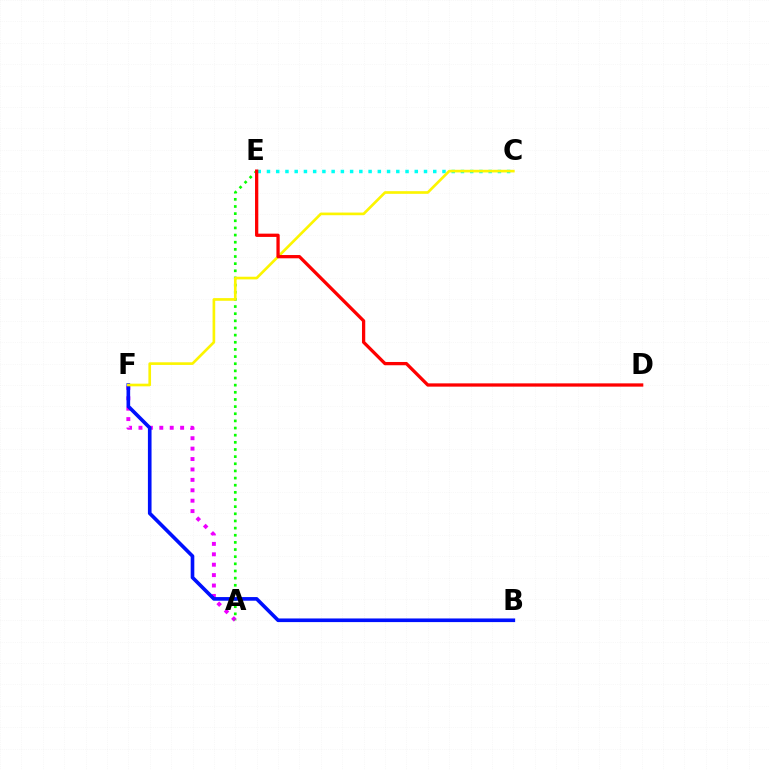{('A', 'F'): [{'color': '#ee00ff', 'line_style': 'dotted', 'thickness': 2.83}], ('A', 'E'): [{'color': '#08ff00', 'line_style': 'dotted', 'thickness': 1.94}], ('C', 'E'): [{'color': '#00fff6', 'line_style': 'dotted', 'thickness': 2.51}], ('B', 'F'): [{'color': '#0010ff', 'line_style': 'solid', 'thickness': 2.62}], ('C', 'F'): [{'color': '#fcf500', 'line_style': 'solid', 'thickness': 1.91}], ('D', 'E'): [{'color': '#ff0000', 'line_style': 'solid', 'thickness': 2.36}]}